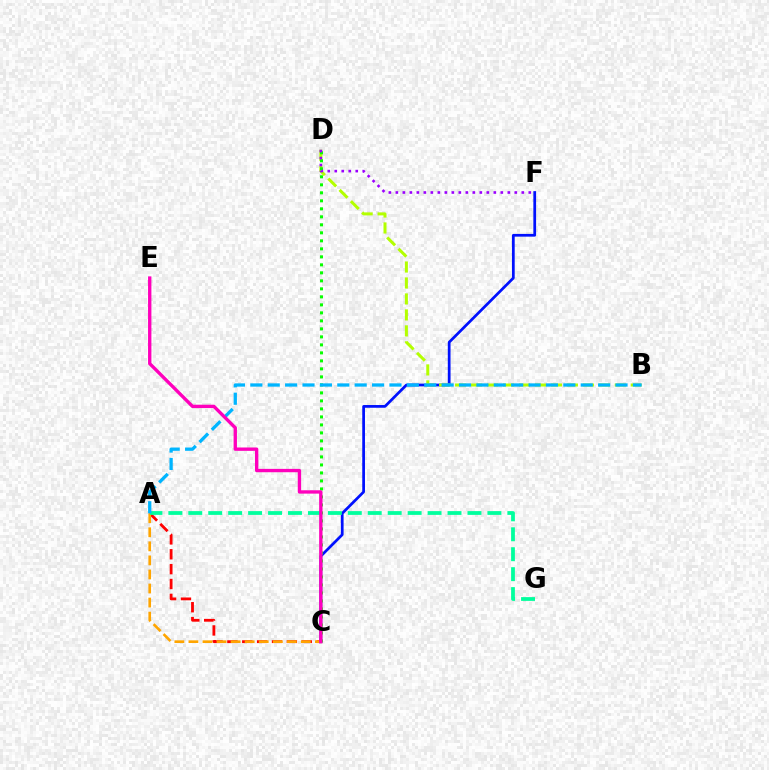{('A', 'C'): [{'color': '#ff0000', 'line_style': 'dashed', 'thickness': 2.02}, {'color': '#ffa500', 'line_style': 'dashed', 'thickness': 1.91}], ('C', 'F'): [{'color': '#0010ff', 'line_style': 'solid', 'thickness': 1.97}], ('B', 'D'): [{'color': '#b3ff00', 'line_style': 'dashed', 'thickness': 2.17}], ('C', 'D'): [{'color': '#08ff00', 'line_style': 'dotted', 'thickness': 2.17}], ('D', 'F'): [{'color': '#9b00ff', 'line_style': 'dotted', 'thickness': 1.9}], ('A', 'G'): [{'color': '#00ff9d', 'line_style': 'dashed', 'thickness': 2.71}], ('A', 'B'): [{'color': '#00b5ff', 'line_style': 'dashed', 'thickness': 2.36}], ('C', 'E'): [{'color': '#ff00bd', 'line_style': 'solid', 'thickness': 2.41}]}